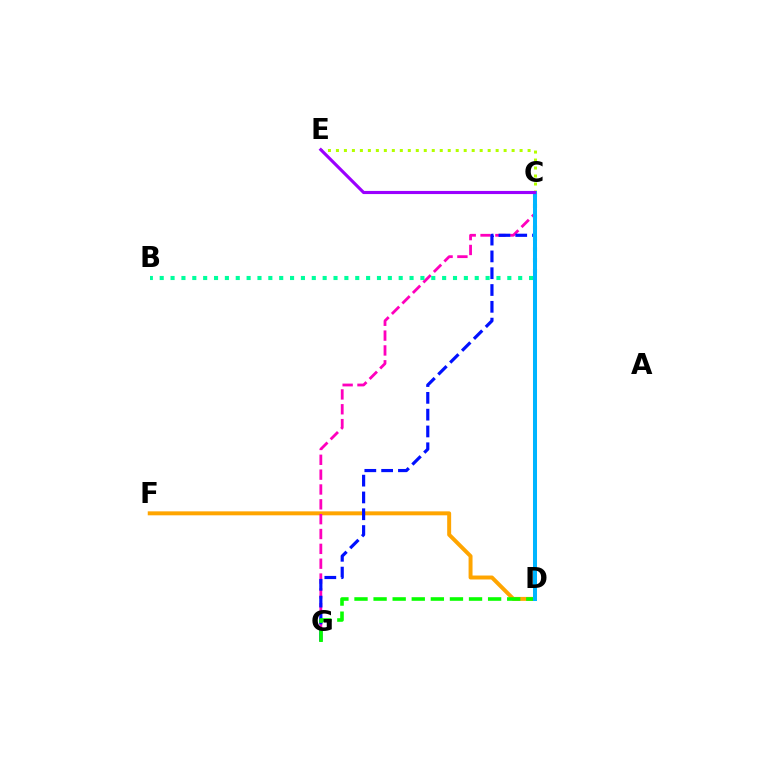{('D', 'F'): [{'color': '#ffa500', 'line_style': 'solid', 'thickness': 2.85}], ('C', 'G'): [{'color': '#ff00bd', 'line_style': 'dashed', 'thickness': 2.02}, {'color': '#0010ff', 'line_style': 'dashed', 'thickness': 2.28}], ('C', 'D'): [{'color': '#ff0000', 'line_style': 'dotted', 'thickness': 2.09}, {'color': '#00b5ff', 'line_style': 'solid', 'thickness': 2.89}], ('B', 'C'): [{'color': '#00ff9d', 'line_style': 'dotted', 'thickness': 2.95}], ('D', 'G'): [{'color': '#08ff00', 'line_style': 'dashed', 'thickness': 2.59}], ('C', 'E'): [{'color': '#b3ff00', 'line_style': 'dotted', 'thickness': 2.17}, {'color': '#9b00ff', 'line_style': 'solid', 'thickness': 2.25}]}